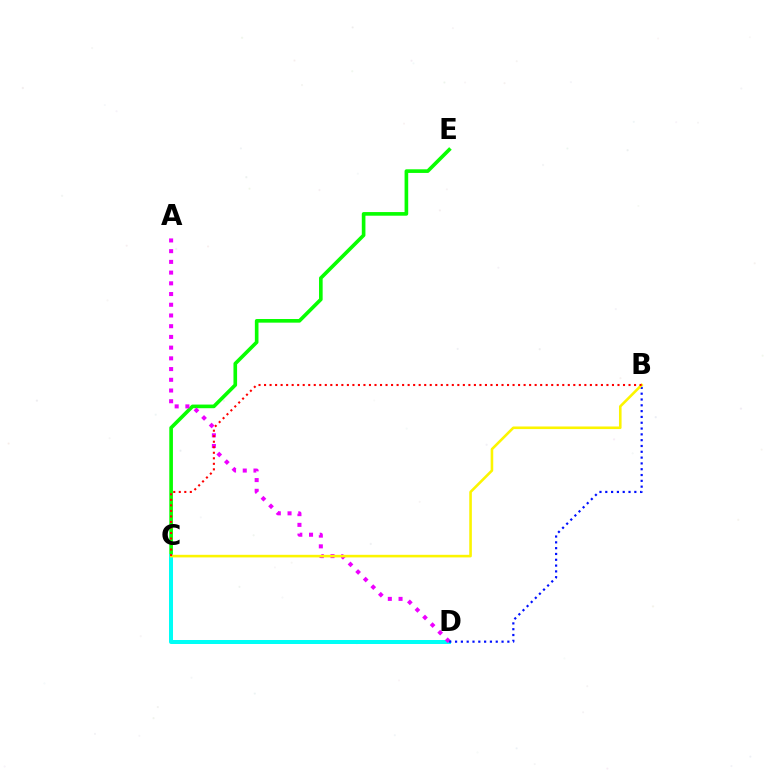{('C', 'E'): [{'color': '#08ff00', 'line_style': 'solid', 'thickness': 2.62}], ('C', 'D'): [{'color': '#00fff6', 'line_style': 'solid', 'thickness': 2.88}], ('A', 'D'): [{'color': '#ee00ff', 'line_style': 'dotted', 'thickness': 2.91}], ('B', 'D'): [{'color': '#0010ff', 'line_style': 'dotted', 'thickness': 1.58}], ('B', 'C'): [{'color': '#fcf500', 'line_style': 'solid', 'thickness': 1.86}, {'color': '#ff0000', 'line_style': 'dotted', 'thickness': 1.5}]}